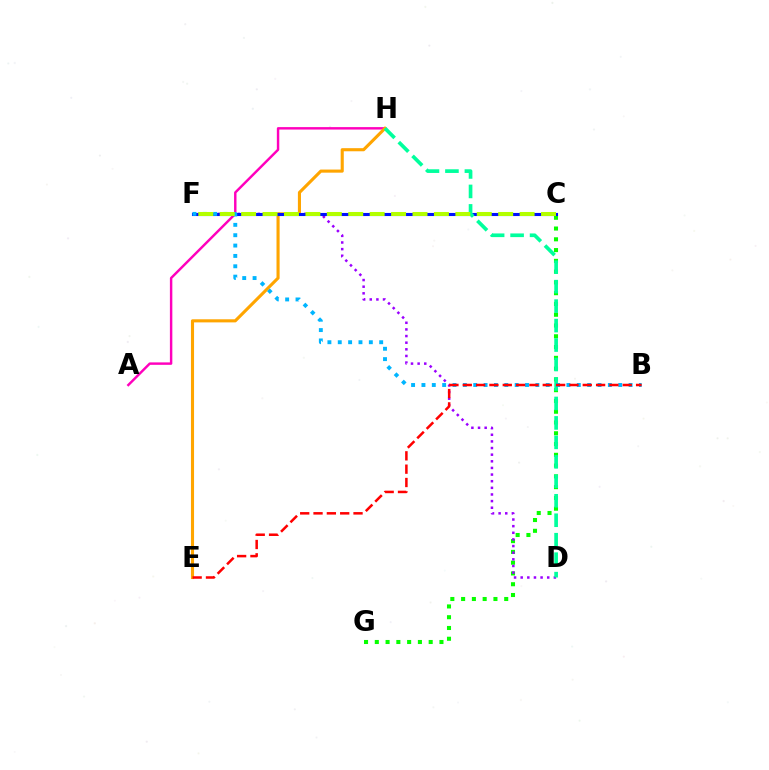{('C', 'G'): [{'color': '#08ff00', 'line_style': 'dotted', 'thickness': 2.93}], ('D', 'F'): [{'color': '#9b00ff', 'line_style': 'dotted', 'thickness': 1.8}], ('A', 'H'): [{'color': '#ff00bd', 'line_style': 'solid', 'thickness': 1.76}], ('E', 'H'): [{'color': '#ffa500', 'line_style': 'solid', 'thickness': 2.24}], ('C', 'F'): [{'color': '#0010ff', 'line_style': 'solid', 'thickness': 2.22}, {'color': '#b3ff00', 'line_style': 'dashed', 'thickness': 2.91}], ('D', 'H'): [{'color': '#00ff9d', 'line_style': 'dashed', 'thickness': 2.64}], ('B', 'F'): [{'color': '#00b5ff', 'line_style': 'dotted', 'thickness': 2.81}], ('B', 'E'): [{'color': '#ff0000', 'line_style': 'dashed', 'thickness': 1.81}]}